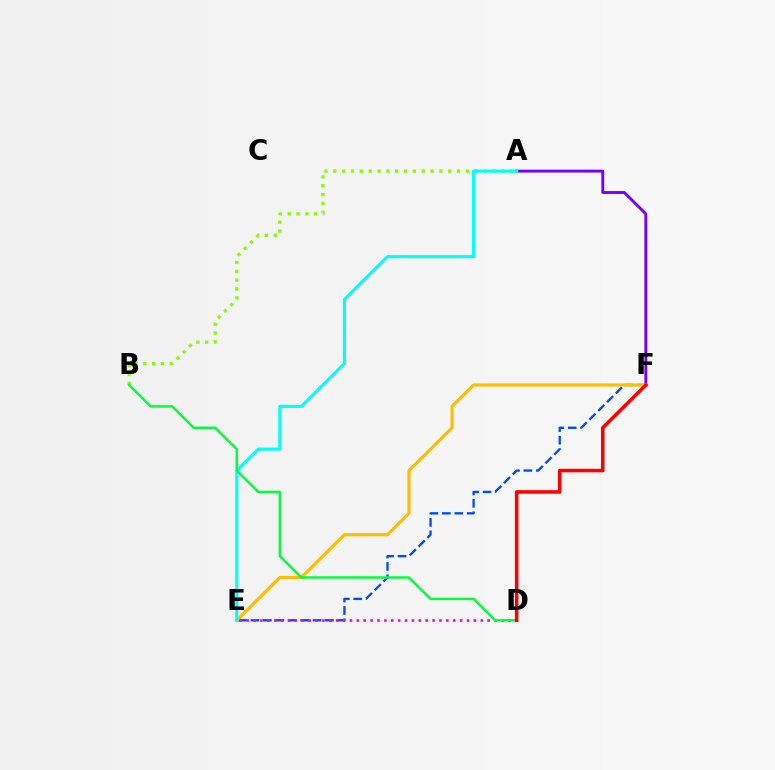{('A', 'B'): [{'color': '#84ff00', 'line_style': 'dotted', 'thickness': 2.4}], ('E', 'F'): [{'color': '#004bff', 'line_style': 'dashed', 'thickness': 1.69}, {'color': '#ffbd00', 'line_style': 'solid', 'thickness': 2.28}], ('A', 'F'): [{'color': '#7200ff', 'line_style': 'solid', 'thickness': 2.08}], ('A', 'E'): [{'color': '#00fff6', 'line_style': 'solid', 'thickness': 2.24}], ('D', 'E'): [{'color': '#ff00cf', 'line_style': 'dotted', 'thickness': 1.87}], ('B', 'D'): [{'color': '#00ff39', 'line_style': 'solid', 'thickness': 1.76}], ('D', 'F'): [{'color': '#ff0000', 'line_style': 'solid', 'thickness': 2.55}]}